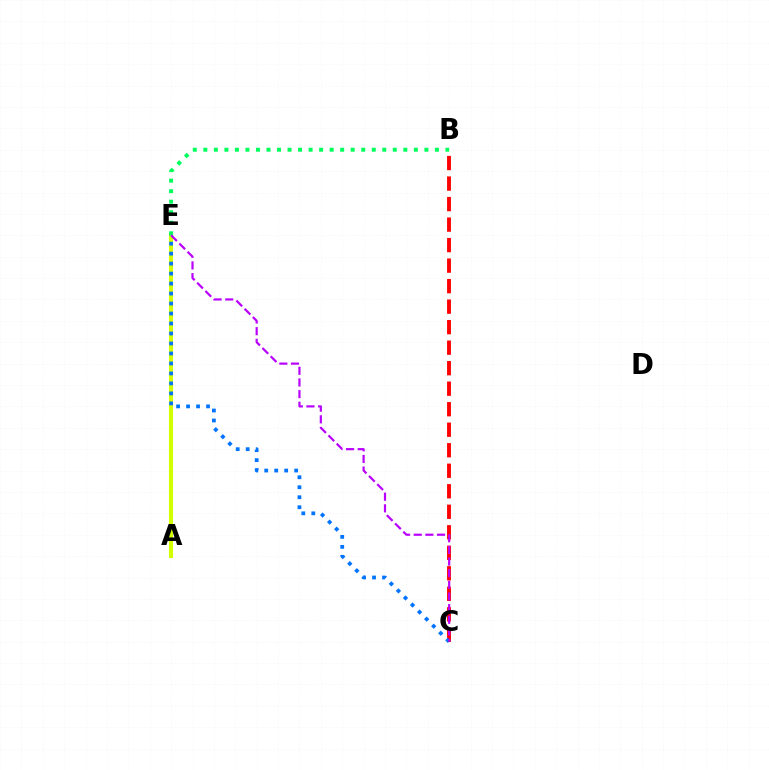{('A', 'E'): [{'color': '#d1ff00', 'line_style': 'solid', 'thickness': 2.96}], ('B', 'E'): [{'color': '#00ff5c', 'line_style': 'dotted', 'thickness': 2.86}], ('B', 'C'): [{'color': '#ff0000', 'line_style': 'dashed', 'thickness': 2.79}], ('C', 'E'): [{'color': '#0074ff', 'line_style': 'dotted', 'thickness': 2.71}, {'color': '#b900ff', 'line_style': 'dashed', 'thickness': 1.58}]}